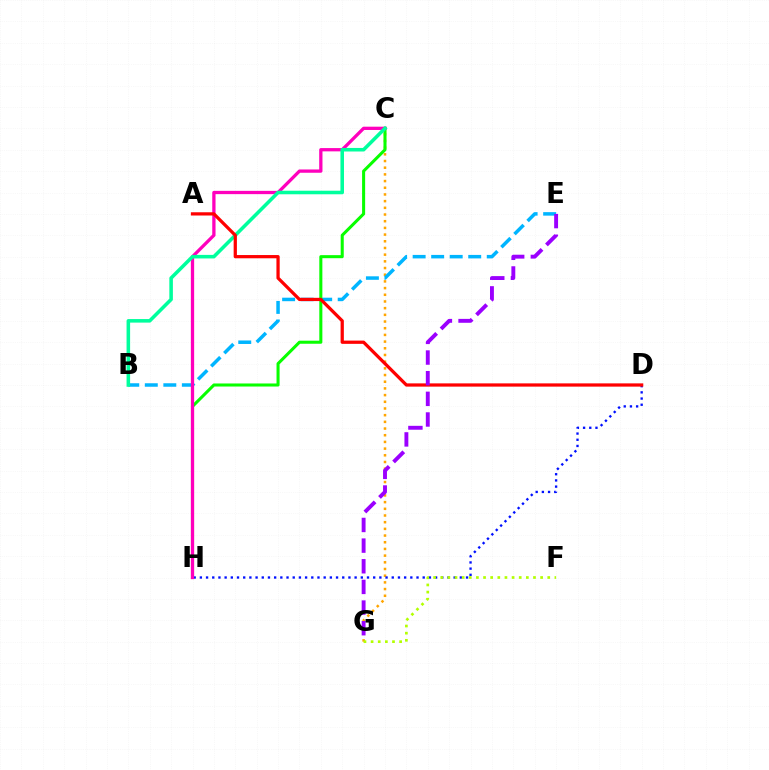{('C', 'G'): [{'color': '#ffa500', 'line_style': 'dotted', 'thickness': 1.82}], ('B', 'E'): [{'color': '#00b5ff', 'line_style': 'dashed', 'thickness': 2.52}], ('C', 'H'): [{'color': '#08ff00', 'line_style': 'solid', 'thickness': 2.2}, {'color': '#ff00bd', 'line_style': 'solid', 'thickness': 2.36}], ('D', 'H'): [{'color': '#0010ff', 'line_style': 'dotted', 'thickness': 1.68}], ('B', 'C'): [{'color': '#00ff9d', 'line_style': 'solid', 'thickness': 2.56}], ('F', 'G'): [{'color': '#b3ff00', 'line_style': 'dotted', 'thickness': 1.94}], ('A', 'D'): [{'color': '#ff0000', 'line_style': 'solid', 'thickness': 2.34}], ('E', 'G'): [{'color': '#9b00ff', 'line_style': 'dashed', 'thickness': 2.81}]}